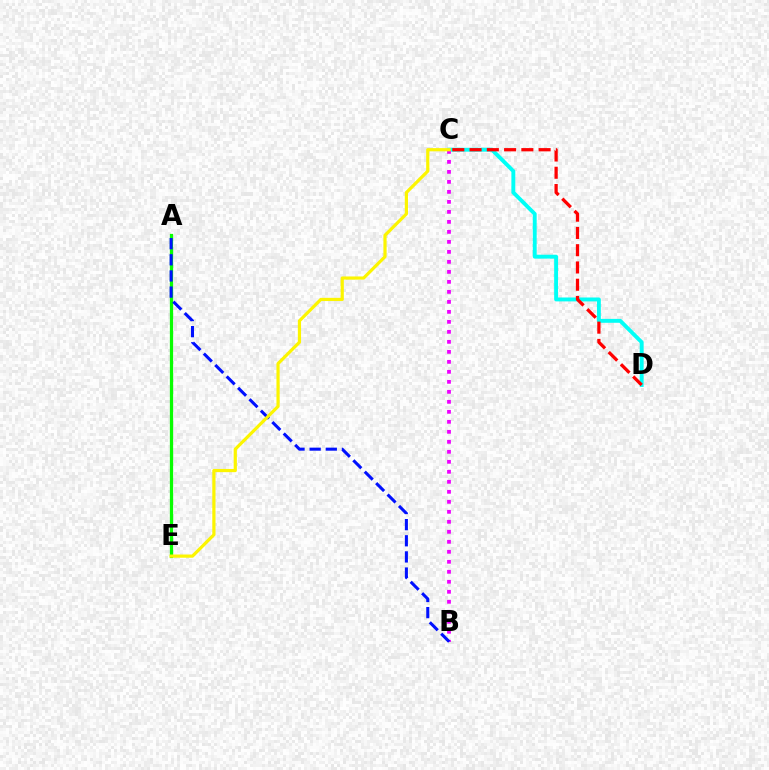{('A', 'E'): [{'color': '#08ff00', 'line_style': 'solid', 'thickness': 2.34}], ('C', 'D'): [{'color': '#00fff6', 'line_style': 'solid', 'thickness': 2.81}, {'color': '#ff0000', 'line_style': 'dashed', 'thickness': 2.34}], ('B', 'C'): [{'color': '#ee00ff', 'line_style': 'dotted', 'thickness': 2.72}], ('A', 'B'): [{'color': '#0010ff', 'line_style': 'dashed', 'thickness': 2.19}], ('C', 'E'): [{'color': '#fcf500', 'line_style': 'solid', 'thickness': 2.31}]}